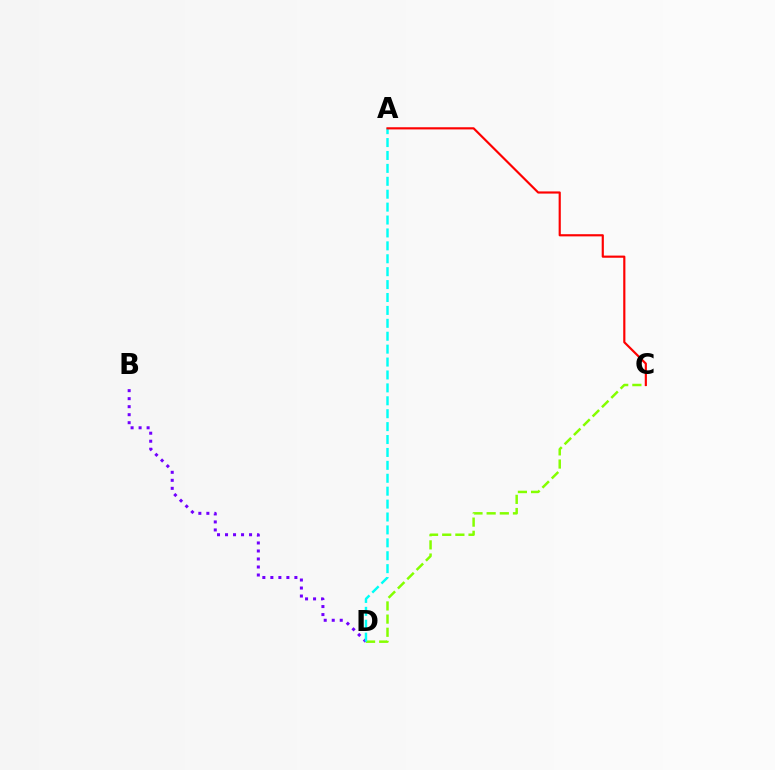{('B', 'D'): [{'color': '#7200ff', 'line_style': 'dotted', 'thickness': 2.18}], ('C', 'D'): [{'color': '#84ff00', 'line_style': 'dashed', 'thickness': 1.79}], ('A', 'D'): [{'color': '#00fff6', 'line_style': 'dashed', 'thickness': 1.75}], ('A', 'C'): [{'color': '#ff0000', 'line_style': 'solid', 'thickness': 1.56}]}